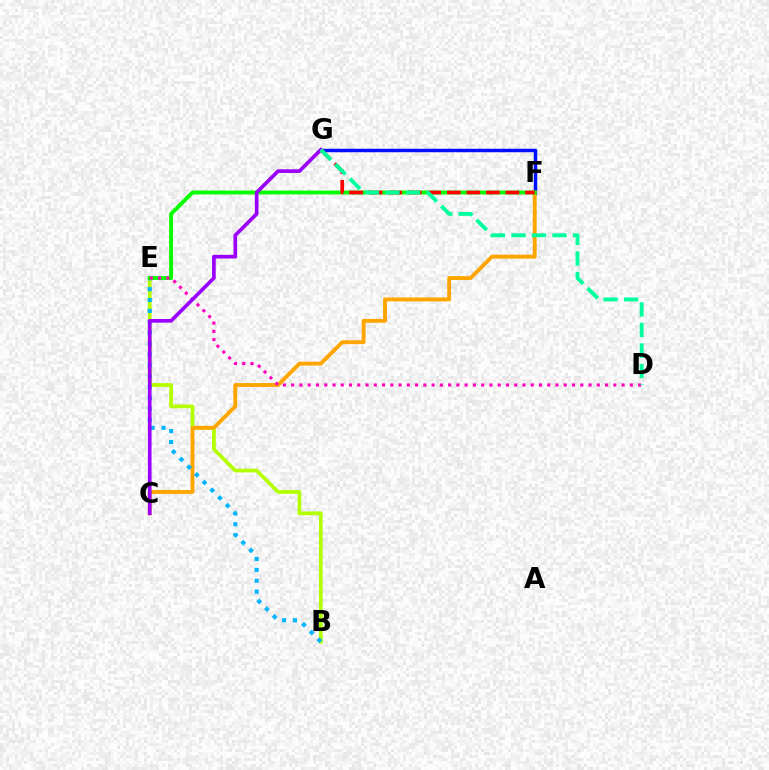{('F', 'G'): [{'color': '#0010ff', 'line_style': 'solid', 'thickness': 2.49}, {'color': '#ff0000', 'line_style': 'dashed', 'thickness': 2.66}], ('B', 'E'): [{'color': '#b3ff00', 'line_style': 'solid', 'thickness': 2.68}, {'color': '#00b5ff', 'line_style': 'dotted', 'thickness': 2.96}], ('C', 'F'): [{'color': '#ffa500', 'line_style': 'solid', 'thickness': 2.79}], ('E', 'F'): [{'color': '#08ff00', 'line_style': 'solid', 'thickness': 2.81}], ('D', 'E'): [{'color': '#ff00bd', 'line_style': 'dotted', 'thickness': 2.24}], ('C', 'G'): [{'color': '#9b00ff', 'line_style': 'solid', 'thickness': 2.64}], ('D', 'G'): [{'color': '#00ff9d', 'line_style': 'dashed', 'thickness': 2.79}]}